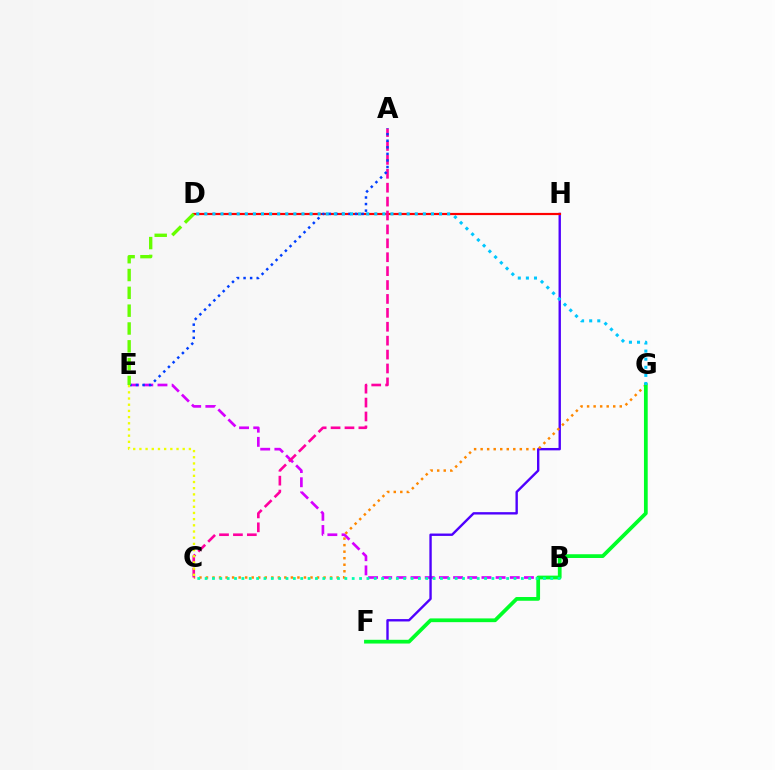{('B', 'E'): [{'color': '#d600ff', 'line_style': 'dashed', 'thickness': 1.93}], ('F', 'H'): [{'color': '#4f00ff', 'line_style': 'solid', 'thickness': 1.71}], ('D', 'H'): [{'color': '#ff0000', 'line_style': 'solid', 'thickness': 1.57}], ('C', 'G'): [{'color': '#ff8800', 'line_style': 'dotted', 'thickness': 1.77}], ('A', 'C'): [{'color': '#ff00a0', 'line_style': 'dashed', 'thickness': 1.89}], ('F', 'G'): [{'color': '#00ff27', 'line_style': 'solid', 'thickness': 2.7}], ('A', 'E'): [{'color': '#003fff', 'line_style': 'dotted', 'thickness': 1.79}], ('B', 'C'): [{'color': '#00ffaf', 'line_style': 'dotted', 'thickness': 2.0}], ('D', 'G'): [{'color': '#00c7ff', 'line_style': 'dotted', 'thickness': 2.2}], ('D', 'E'): [{'color': '#66ff00', 'line_style': 'dashed', 'thickness': 2.42}], ('C', 'E'): [{'color': '#eeff00', 'line_style': 'dotted', 'thickness': 1.68}]}